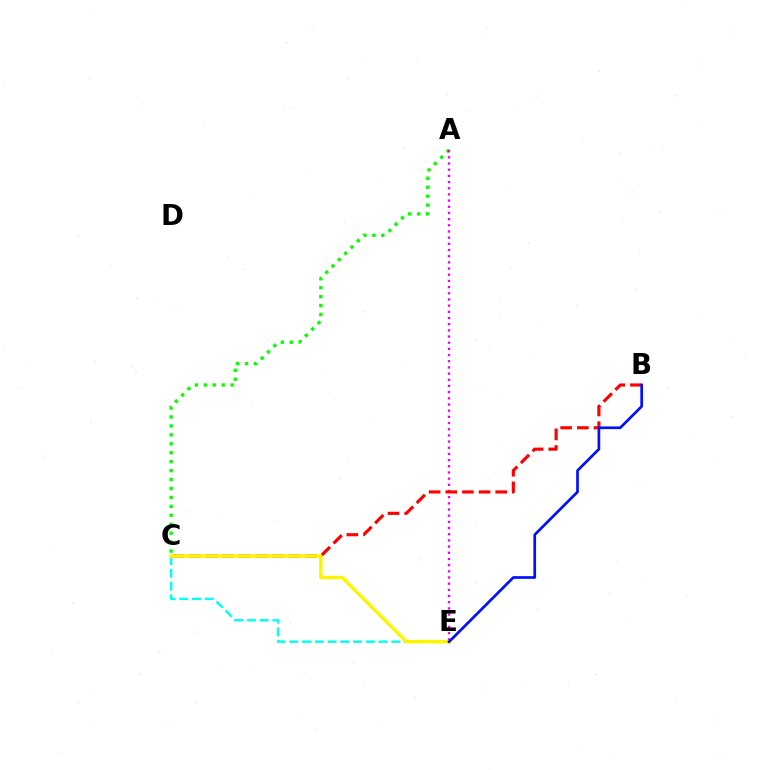{('A', 'C'): [{'color': '#08ff00', 'line_style': 'dotted', 'thickness': 2.43}], ('A', 'E'): [{'color': '#ee00ff', 'line_style': 'dotted', 'thickness': 1.68}], ('B', 'C'): [{'color': '#ff0000', 'line_style': 'dashed', 'thickness': 2.26}], ('C', 'E'): [{'color': '#00fff6', 'line_style': 'dashed', 'thickness': 1.73}, {'color': '#fcf500', 'line_style': 'solid', 'thickness': 2.49}], ('B', 'E'): [{'color': '#0010ff', 'line_style': 'solid', 'thickness': 1.94}]}